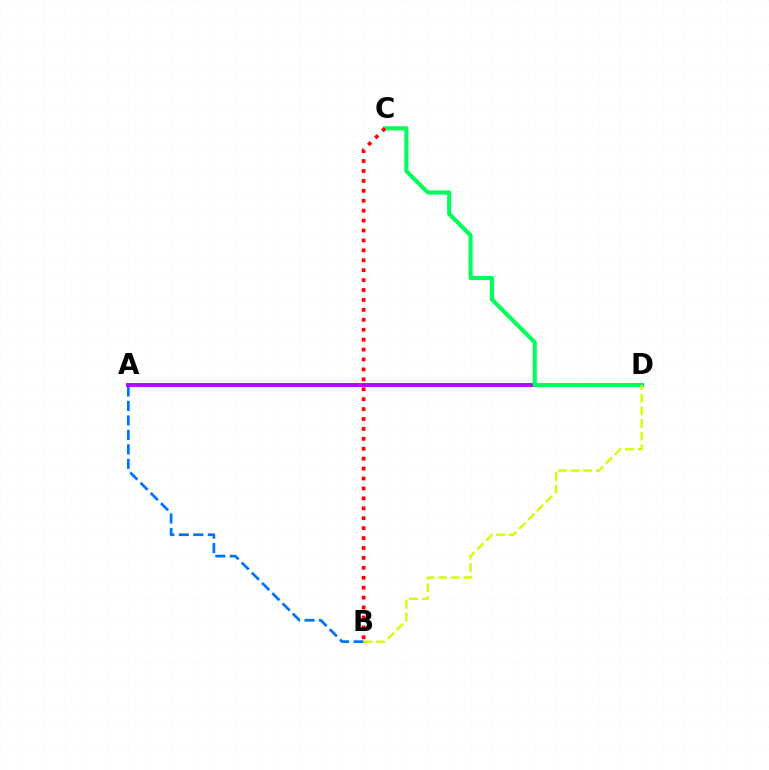{('A', 'B'): [{'color': '#0074ff', 'line_style': 'dashed', 'thickness': 1.97}], ('A', 'D'): [{'color': '#b900ff', 'line_style': 'solid', 'thickness': 2.8}], ('C', 'D'): [{'color': '#00ff5c', 'line_style': 'solid', 'thickness': 2.97}], ('B', 'C'): [{'color': '#ff0000', 'line_style': 'dotted', 'thickness': 2.7}], ('B', 'D'): [{'color': '#d1ff00', 'line_style': 'dashed', 'thickness': 1.71}]}